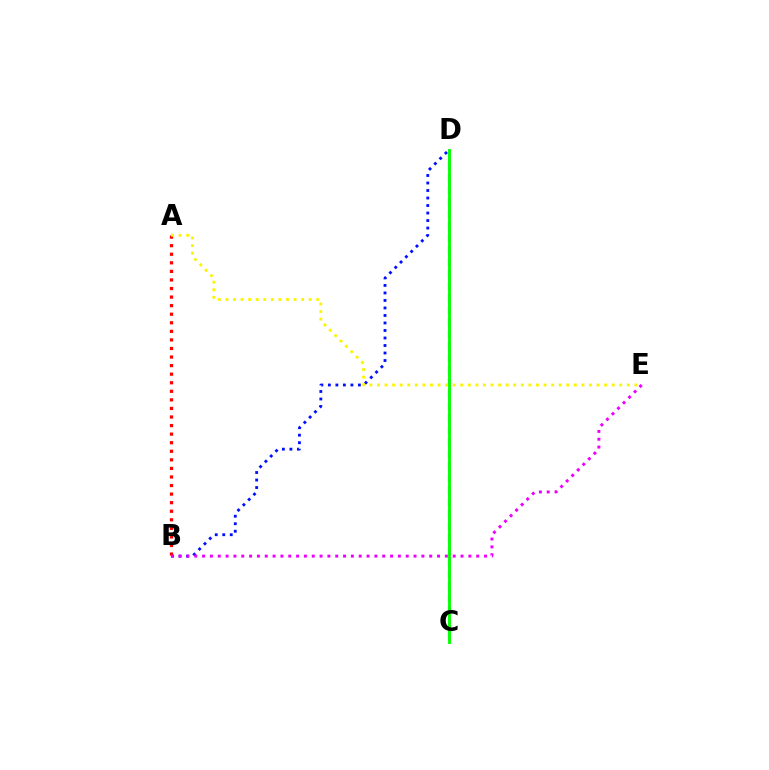{('C', 'D'): [{'color': '#00fff6', 'line_style': 'dashed', 'thickness': 1.63}, {'color': '#08ff00', 'line_style': 'solid', 'thickness': 2.07}], ('B', 'D'): [{'color': '#0010ff', 'line_style': 'dotted', 'thickness': 2.04}], ('A', 'B'): [{'color': '#ff0000', 'line_style': 'dotted', 'thickness': 2.33}], ('A', 'E'): [{'color': '#fcf500', 'line_style': 'dotted', 'thickness': 2.06}], ('B', 'E'): [{'color': '#ee00ff', 'line_style': 'dotted', 'thickness': 2.13}]}